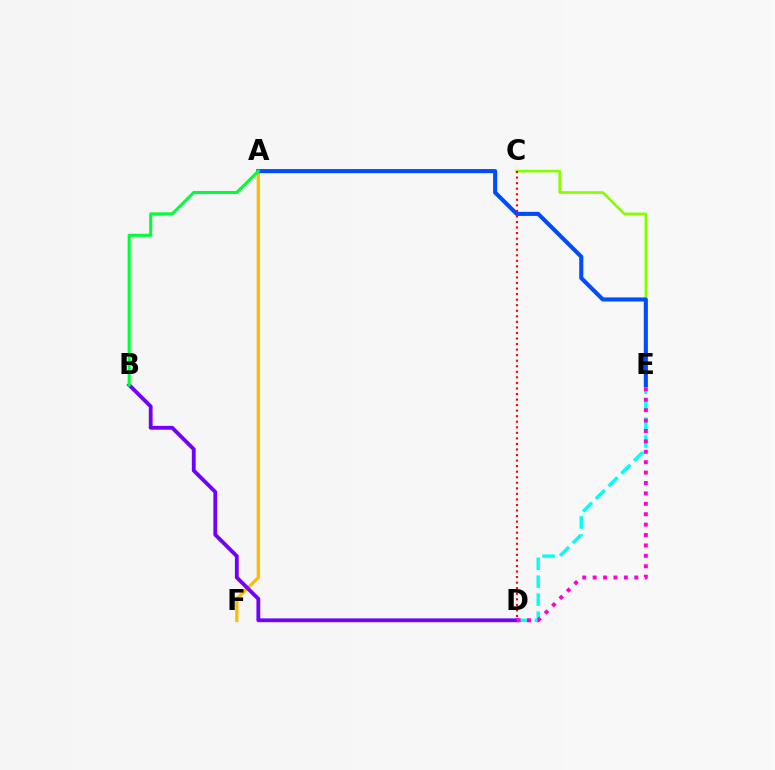{('D', 'E'): [{'color': '#00fff6', 'line_style': 'dashed', 'thickness': 2.44}, {'color': '#ff00cf', 'line_style': 'dotted', 'thickness': 2.83}], ('C', 'E'): [{'color': '#84ff00', 'line_style': 'solid', 'thickness': 1.9}], ('A', 'F'): [{'color': '#ffbd00', 'line_style': 'solid', 'thickness': 2.38}], ('B', 'D'): [{'color': '#7200ff', 'line_style': 'solid', 'thickness': 2.75}], ('A', 'E'): [{'color': '#004bff', 'line_style': 'solid', 'thickness': 2.94}], ('C', 'D'): [{'color': '#ff0000', 'line_style': 'dotted', 'thickness': 1.51}], ('A', 'B'): [{'color': '#00ff39', 'line_style': 'solid', 'thickness': 2.21}]}